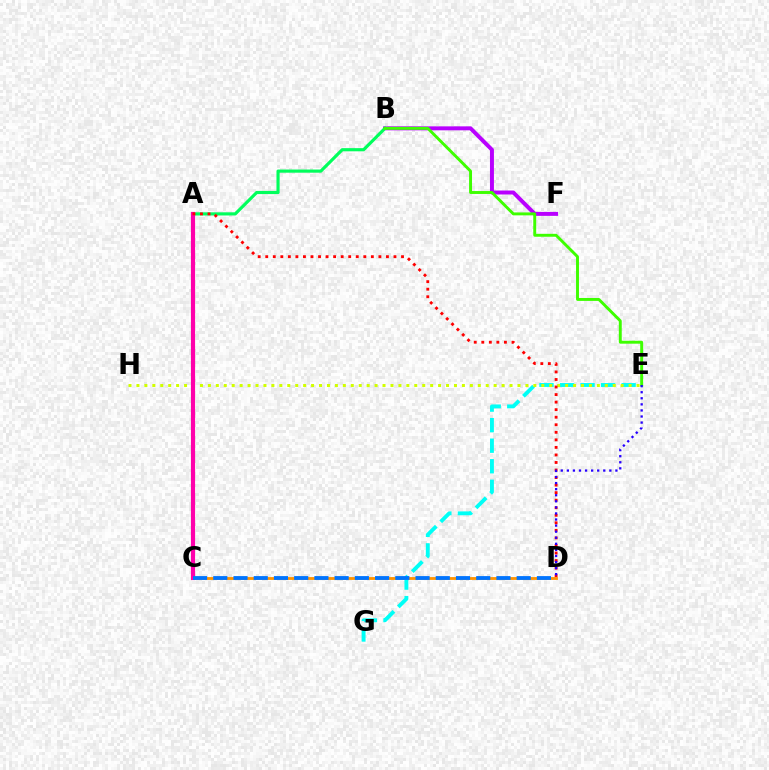{('B', 'F'): [{'color': '#b900ff', 'line_style': 'solid', 'thickness': 2.85}], ('C', 'D'): [{'color': '#ff9400', 'line_style': 'solid', 'thickness': 2.03}, {'color': '#0074ff', 'line_style': 'dashed', 'thickness': 2.75}], ('E', 'G'): [{'color': '#00fff6', 'line_style': 'dashed', 'thickness': 2.79}], ('A', 'B'): [{'color': '#00ff5c', 'line_style': 'solid', 'thickness': 2.28}], ('E', 'H'): [{'color': '#d1ff00', 'line_style': 'dotted', 'thickness': 2.16}], ('B', 'E'): [{'color': '#3dff00', 'line_style': 'solid', 'thickness': 2.1}], ('A', 'C'): [{'color': '#ff00ac', 'line_style': 'solid', 'thickness': 3.0}], ('A', 'D'): [{'color': '#ff0000', 'line_style': 'dotted', 'thickness': 2.05}], ('D', 'E'): [{'color': '#2500ff', 'line_style': 'dotted', 'thickness': 1.65}]}